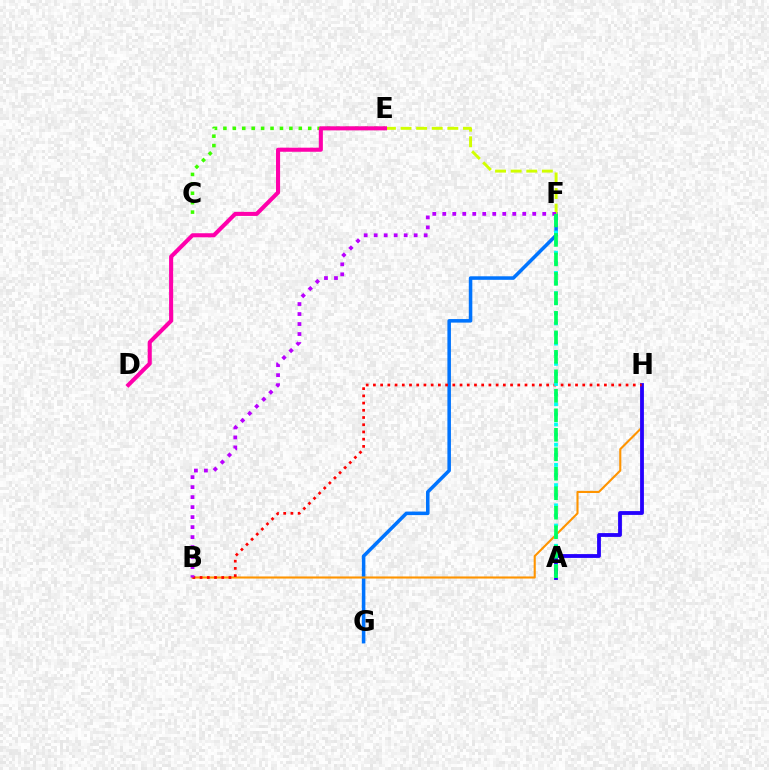{('F', 'G'): [{'color': '#0074ff', 'line_style': 'solid', 'thickness': 2.54}], ('B', 'H'): [{'color': '#ff9400', 'line_style': 'solid', 'thickness': 1.51}, {'color': '#ff0000', 'line_style': 'dotted', 'thickness': 1.96}], ('A', 'H'): [{'color': '#2500ff', 'line_style': 'solid', 'thickness': 2.75}], ('C', 'E'): [{'color': '#3dff00', 'line_style': 'dotted', 'thickness': 2.56}], ('E', 'F'): [{'color': '#d1ff00', 'line_style': 'dashed', 'thickness': 2.12}], ('D', 'E'): [{'color': '#ff00ac', 'line_style': 'solid', 'thickness': 2.94}], ('A', 'F'): [{'color': '#00fff6', 'line_style': 'dotted', 'thickness': 2.75}, {'color': '#00ff5c', 'line_style': 'dashed', 'thickness': 2.65}], ('B', 'F'): [{'color': '#b900ff', 'line_style': 'dotted', 'thickness': 2.72}]}